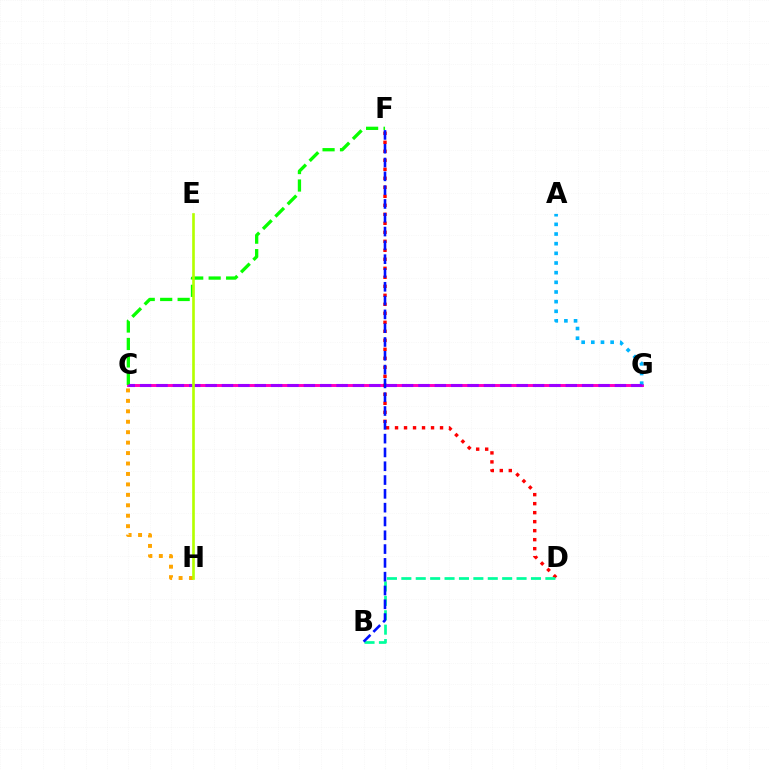{('C', 'G'): [{'color': '#ff00bd', 'line_style': 'solid', 'thickness': 2.13}, {'color': '#9b00ff', 'line_style': 'dashed', 'thickness': 2.22}], ('D', 'F'): [{'color': '#ff0000', 'line_style': 'dotted', 'thickness': 2.45}], ('C', 'H'): [{'color': '#ffa500', 'line_style': 'dotted', 'thickness': 2.84}], ('A', 'G'): [{'color': '#00b5ff', 'line_style': 'dotted', 'thickness': 2.62}], ('B', 'D'): [{'color': '#00ff9d', 'line_style': 'dashed', 'thickness': 1.96}], ('C', 'F'): [{'color': '#08ff00', 'line_style': 'dashed', 'thickness': 2.37}], ('B', 'F'): [{'color': '#0010ff', 'line_style': 'dashed', 'thickness': 1.88}], ('E', 'H'): [{'color': '#b3ff00', 'line_style': 'solid', 'thickness': 1.91}]}